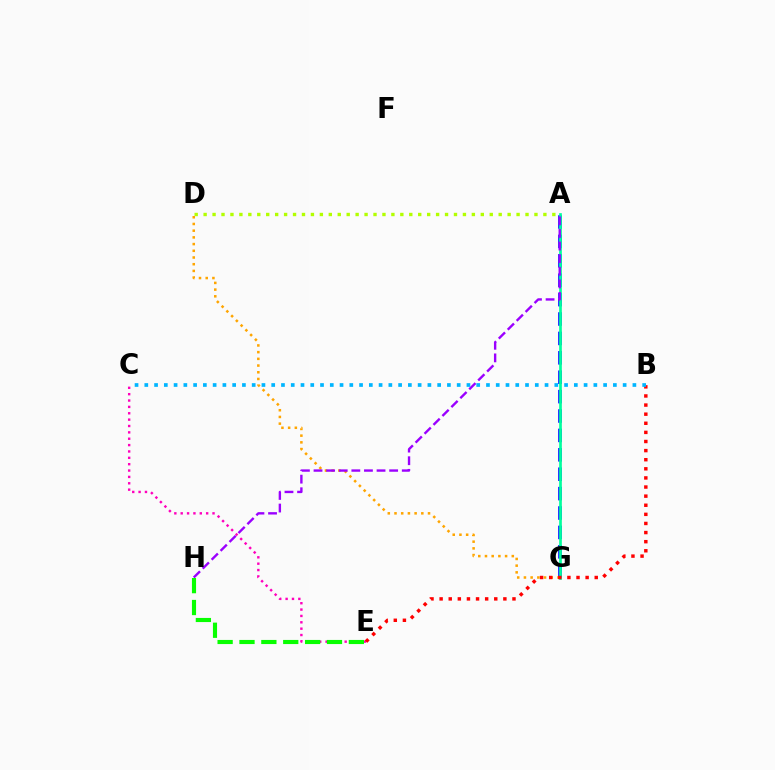{('A', 'G'): [{'color': '#0010ff', 'line_style': 'dashed', 'thickness': 2.64}, {'color': '#00ff9d', 'line_style': 'solid', 'thickness': 1.94}], ('C', 'E'): [{'color': '#ff00bd', 'line_style': 'dotted', 'thickness': 1.73}], ('A', 'D'): [{'color': '#b3ff00', 'line_style': 'dotted', 'thickness': 2.43}], ('D', 'G'): [{'color': '#ffa500', 'line_style': 'dotted', 'thickness': 1.82}], ('A', 'H'): [{'color': '#9b00ff', 'line_style': 'dashed', 'thickness': 1.71}], ('B', 'E'): [{'color': '#ff0000', 'line_style': 'dotted', 'thickness': 2.47}], ('E', 'H'): [{'color': '#08ff00', 'line_style': 'dashed', 'thickness': 2.97}], ('B', 'C'): [{'color': '#00b5ff', 'line_style': 'dotted', 'thickness': 2.65}]}